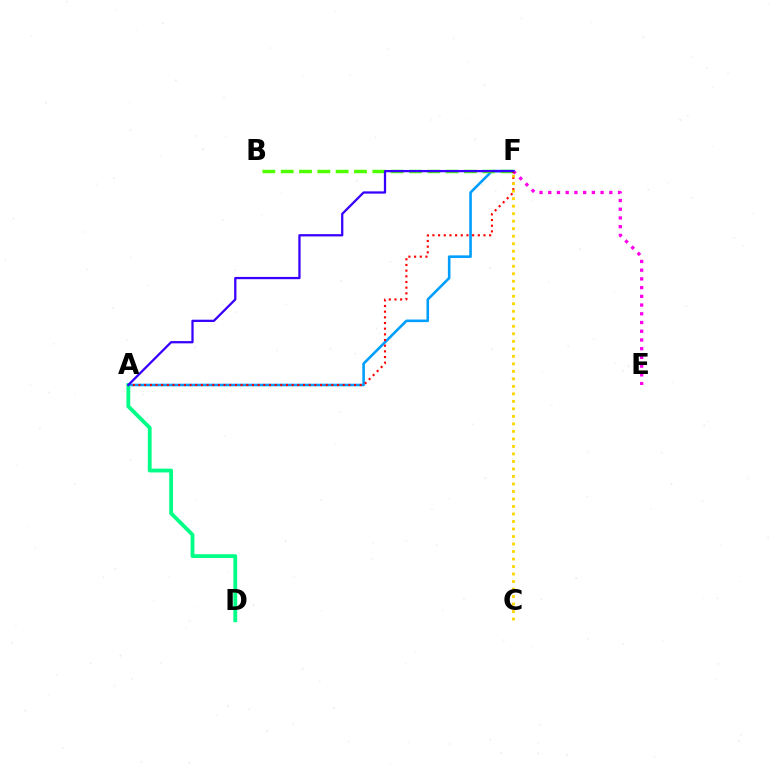{('E', 'F'): [{'color': '#ff00ed', 'line_style': 'dotted', 'thickness': 2.37}], ('A', 'F'): [{'color': '#009eff', 'line_style': 'solid', 'thickness': 1.87}, {'color': '#ff0000', 'line_style': 'dotted', 'thickness': 1.54}, {'color': '#3700ff', 'line_style': 'solid', 'thickness': 1.63}], ('B', 'F'): [{'color': '#4fff00', 'line_style': 'dashed', 'thickness': 2.49}], ('A', 'D'): [{'color': '#00ff86', 'line_style': 'solid', 'thickness': 2.75}], ('C', 'F'): [{'color': '#ffd500', 'line_style': 'dotted', 'thickness': 2.04}]}